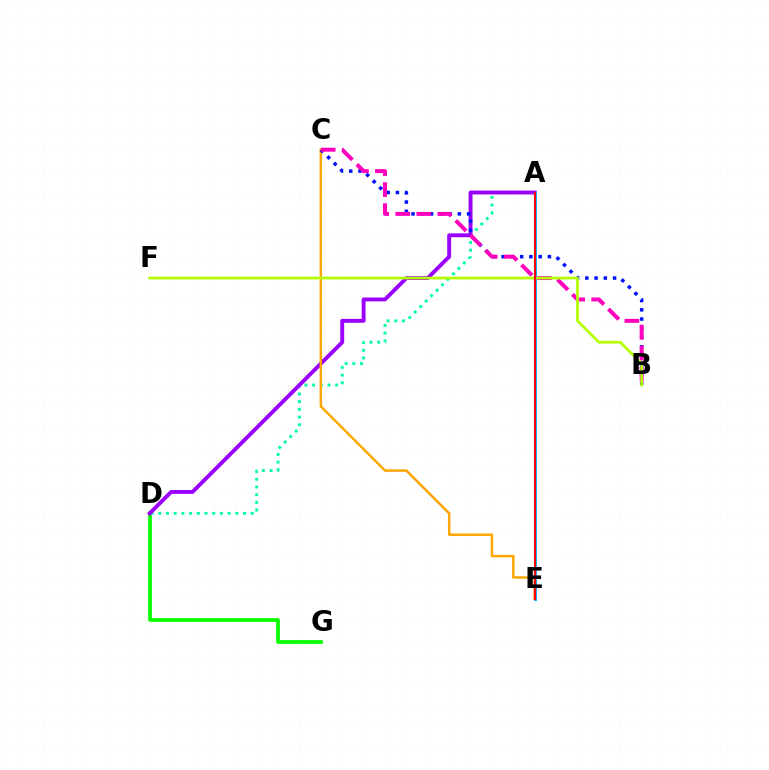{('D', 'G'): [{'color': '#08ff00', 'line_style': 'solid', 'thickness': 2.68}], ('A', 'D'): [{'color': '#00ff9d', 'line_style': 'dotted', 'thickness': 2.09}, {'color': '#9b00ff', 'line_style': 'solid', 'thickness': 2.8}], ('C', 'E'): [{'color': '#ffa500', 'line_style': 'solid', 'thickness': 1.78}], ('B', 'C'): [{'color': '#0010ff', 'line_style': 'dotted', 'thickness': 2.51}, {'color': '#ff00bd', 'line_style': 'dashed', 'thickness': 2.86}], ('A', 'E'): [{'color': '#00b5ff', 'line_style': 'solid', 'thickness': 2.1}, {'color': '#ff0000', 'line_style': 'solid', 'thickness': 1.51}], ('B', 'F'): [{'color': '#b3ff00', 'line_style': 'solid', 'thickness': 1.96}]}